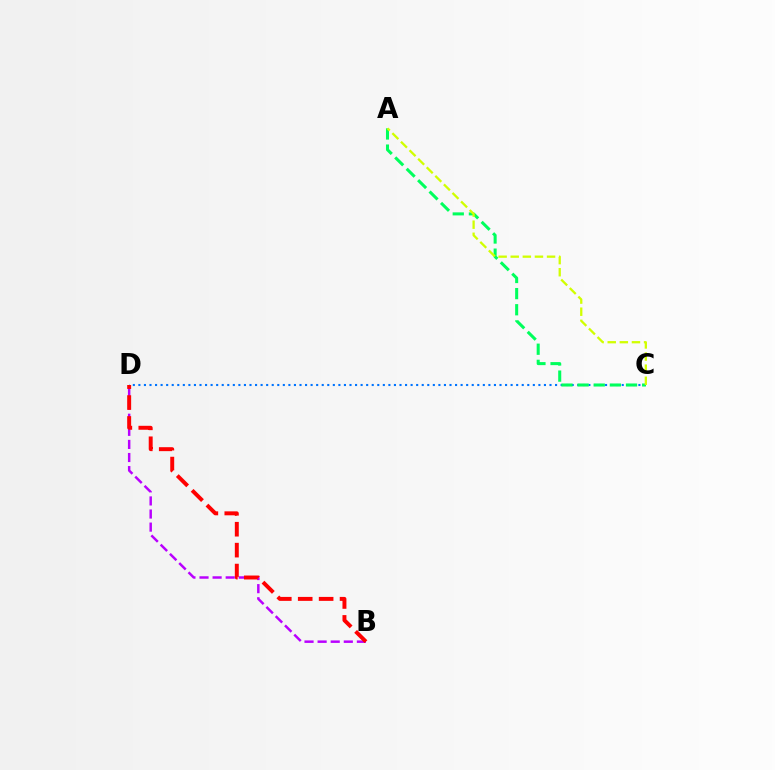{('B', 'D'): [{'color': '#b900ff', 'line_style': 'dashed', 'thickness': 1.78}, {'color': '#ff0000', 'line_style': 'dashed', 'thickness': 2.84}], ('C', 'D'): [{'color': '#0074ff', 'line_style': 'dotted', 'thickness': 1.51}], ('A', 'C'): [{'color': '#00ff5c', 'line_style': 'dashed', 'thickness': 2.19}, {'color': '#d1ff00', 'line_style': 'dashed', 'thickness': 1.64}]}